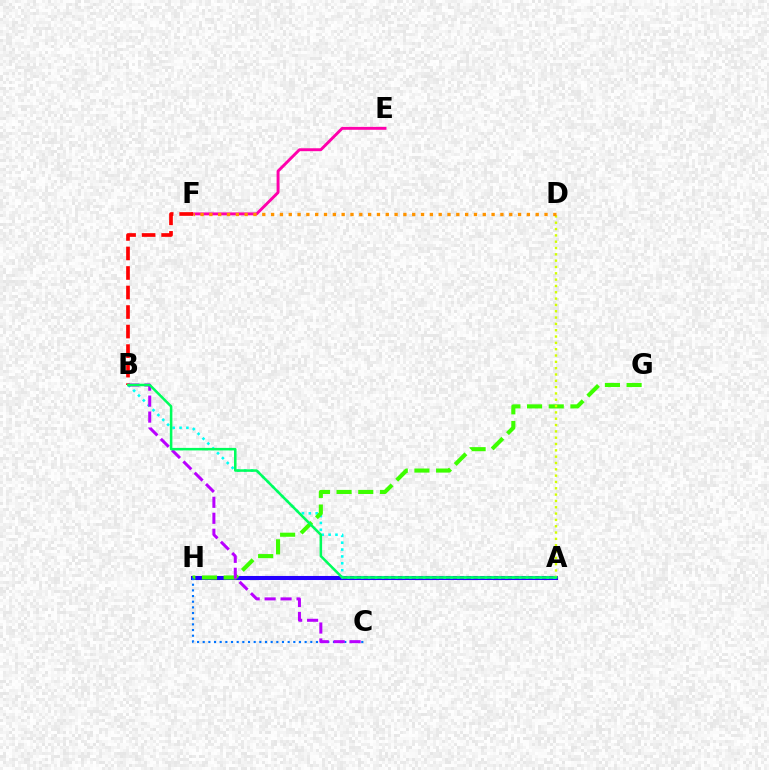{('A', 'H'): [{'color': '#2500ff', 'line_style': 'solid', 'thickness': 2.92}], ('A', 'B'): [{'color': '#00fff6', 'line_style': 'dotted', 'thickness': 1.86}, {'color': '#00ff5c', 'line_style': 'solid', 'thickness': 1.82}], ('E', 'F'): [{'color': '#ff00ac', 'line_style': 'solid', 'thickness': 2.1}], ('G', 'H'): [{'color': '#3dff00', 'line_style': 'dashed', 'thickness': 2.94}], ('B', 'F'): [{'color': '#ff0000', 'line_style': 'dashed', 'thickness': 2.65}], ('C', 'H'): [{'color': '#0074ff', 'line_style': 'dotted', 'thickness': 1.54}], ('A', 'D'): [{'color': '#d1ff00', 'line_style': 'dotted', 'thickness': 1.72}], ('D', 'F'): [{'color': '#ff9400', 'line_style': 'dotted', 'thickness': 2.4}], ('B', 'C'): [{'color': '#b900ff', 'line_style': 'dashed', 'thickness': 2.17}]}